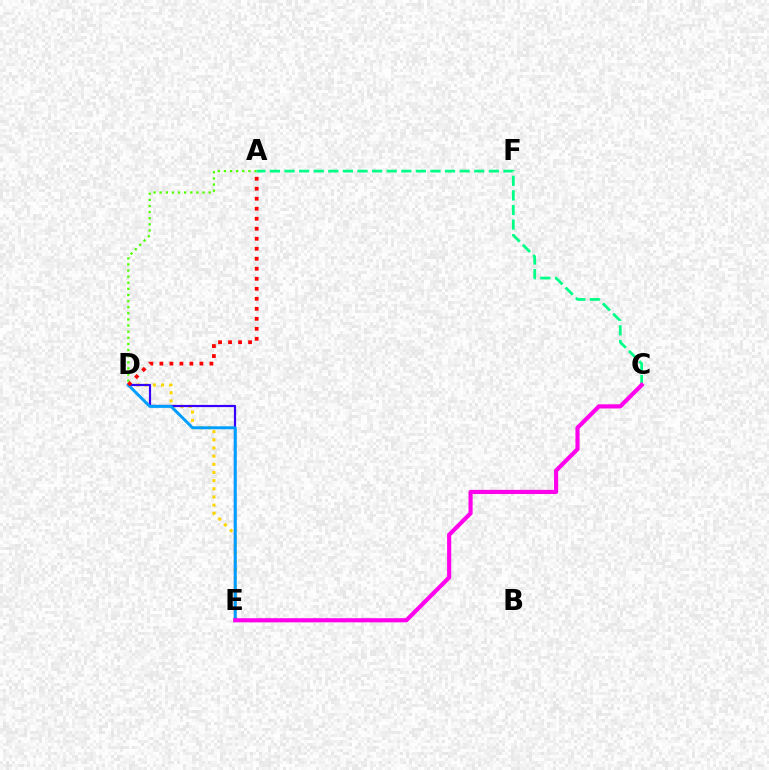{('D', 'E'): [{'color': '#ffd500', 'line_style': 'dotted', 'thickness': 2.22}, {'color': '#3700ff', 'line_style': 'solid', 'thickness': 1.59}, {'color': '#009eff', 'line_style': 'solid', 'thickness': 2.13}], ('A', 'D'): [{'color': '#4fff00', 'line_style': 'dotted', 'thickness': 1.66}, {'color': '#ff0000', 'line_style': 'dotted', 'thickness': 2.72}], ('A', 'C'): [{'color': '#00ff86', 'line_style': 'dashed', 'thickness': 1.98}], ('C', 'E'): [{'color': '#ff00ed', 'line_style': 'solid', 'thickness': 2.99}]}